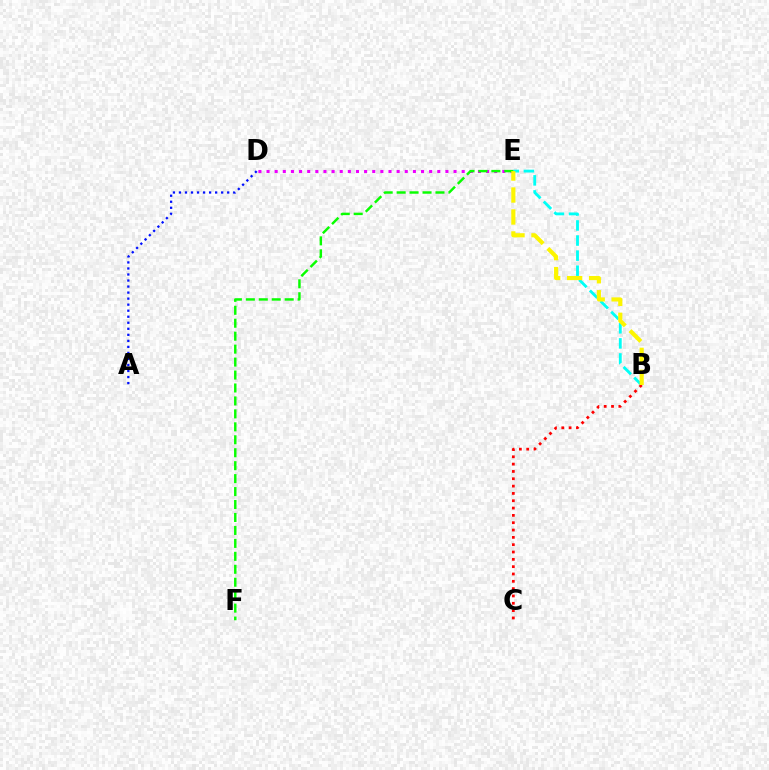{('D', 'E'): [{'color': '#ee00ff', 'line_style': 'dotted', 'thickness': 2.21}], ('A', 'D'): [{'color': '#0010ff', 'line_style': 'dotted', 'thickness': 1.64}], ('B', 'E'): [{'color': '#00fff6', 'line_style': 'dashed', 'thickness': 2.05}, {'color': '#fcf500', 'line_style': 'dashed', 'thickness': 2.98}], ('E', 'F'): [{'color': '#08ff00', 'line_style': 'dashed', 'thickness': 1.76}], ('B', 'C'): [{'color': '#ff0000', 'line_style': 'dotted', 'thickness': 1.99}]}